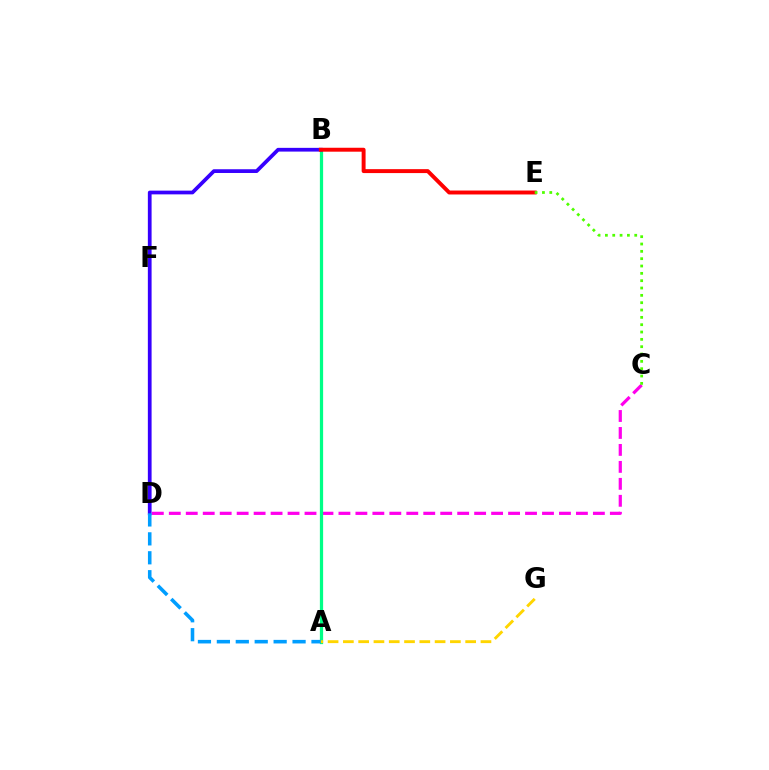{('C', 'D'): [{'color': '#ff00ed', 'line_style': 'dashed', 'thickness': 2.3}], ('A', 'B'): [{'color': '#00ff86', 'line_style': 'solid', 'thickness': 2.33}], ('B', 'D'): [{'color': '#3700ff', 'line_style': 'solid', 'thickness': 2.69}], ('B', 'E'): [{'color': '#ff0000', 'line_style': 'solid', 'thickness': 2.83}], ('A', 'D'): [{'color': '#009eff', 'line_style': 'dashed', 'thickness': 2.57}], ('A', 'G'): [{'color': '#ffd500', 'line_style': 'dashed', 'thickness': 2.08}], ('C', 'E'): [{'color': '#4fff00', 'line_style': 'dotted', 'thickness': 1.99}]}